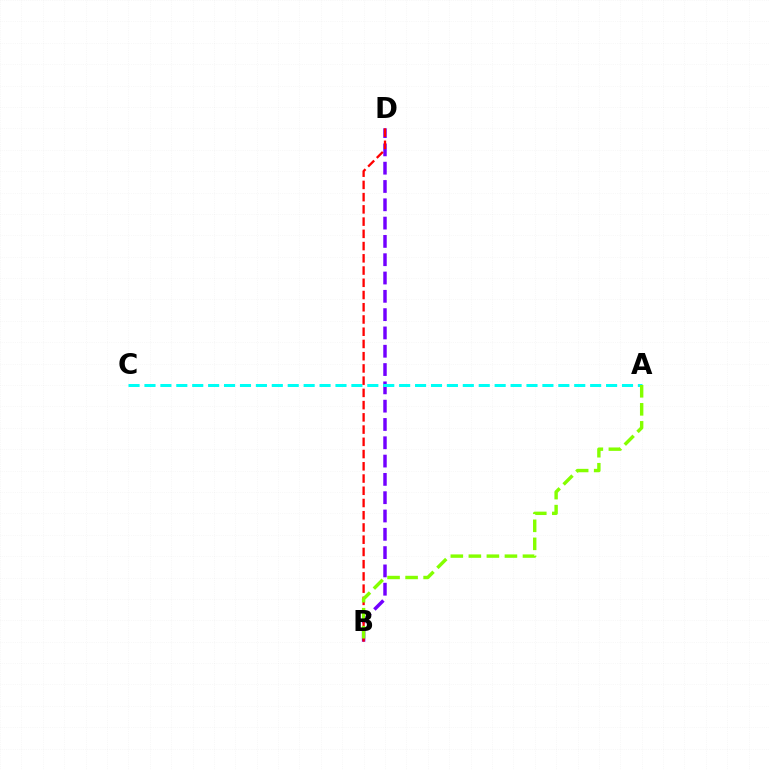{('B', 'D'): [{'color': '#7200ff', 'line_style': 'dashed', 'thickness': 2.49}, {'color': '#ff0000', 'line_style': 'dashed', 'thickness': 1.66}], ('A', 'C'): [{'color': '#00fff6', 'line_style': 'dashed', 'thickness': 2.16}], ('A', 'B'): [{'color': '#84ff00', 'line_style': 'dashed', 'thickness': 2.45}]}